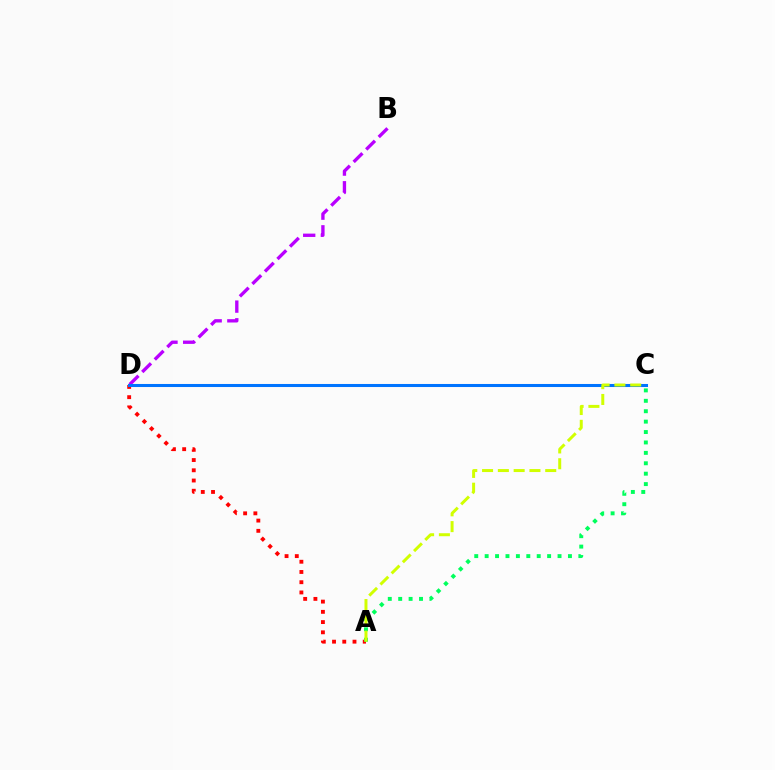{('A', 'D'): [{'color': '#ff0000', 'line_style': 'dotted', 'thickness': 2.78}], ('B', 'D'): [{'color': '#b900ff', 'line_style': 'dashed', 'thickness': 2.4}], ('C', 'D'): [{'color': '#0074ff', 'line_style': 'solid', 'thickness': 2.19}], ('A', 'C'): [{'color': '#00ff5c', 'line_style': 'dotted', 'thickness': 2.83}, {'color': '#d1ff00', 'line_style': 'dashed', 'thickness': 2.15}]}